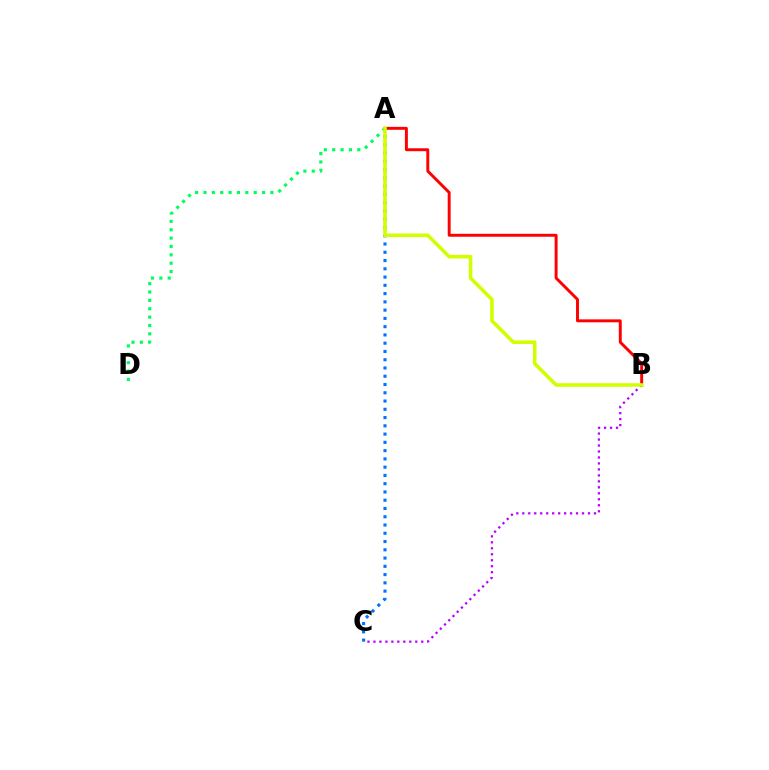{('B', 'C'): [{'color': '#b900ff', 'line_style': 'dotted', 'thickness': 1.62}], ('A', 'C'): [{'color': '#0074ff', 'line_style': 'dotted', 'thickness': 2.25}], ('A', 'D'): [{'color': '#00ff5c', 'line_style': 'dotted', 'thickness': 2.27}], ('A', 'B'): [{'color': '#ff0000', 'line_style': 'solid', 'thickness': 2.11}, {'color': '#d1ff00', 'line_style': 'solid', 'thickness': 2.57}]}